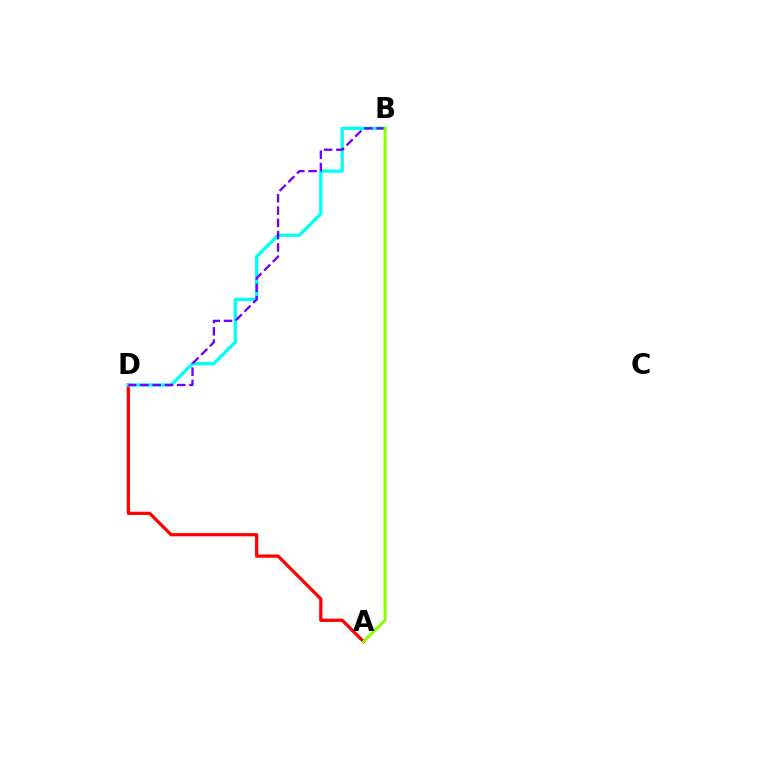{('A', 'D'): [{'color': '#ff0000', 'line_style': 'solid', 'thickness': 2.32}], ('B', 'D'): [{'color': '#00fff6', 'line_style': 'solid', 'thickness': 2.36}, {'color': '#7200ff', 'line_style': 'dashed', 'thickness': 1.67}], ('A', 'B'): [{'color': '#84ff00', 'line_style': 'solid', 'thickness': 2.1}]}